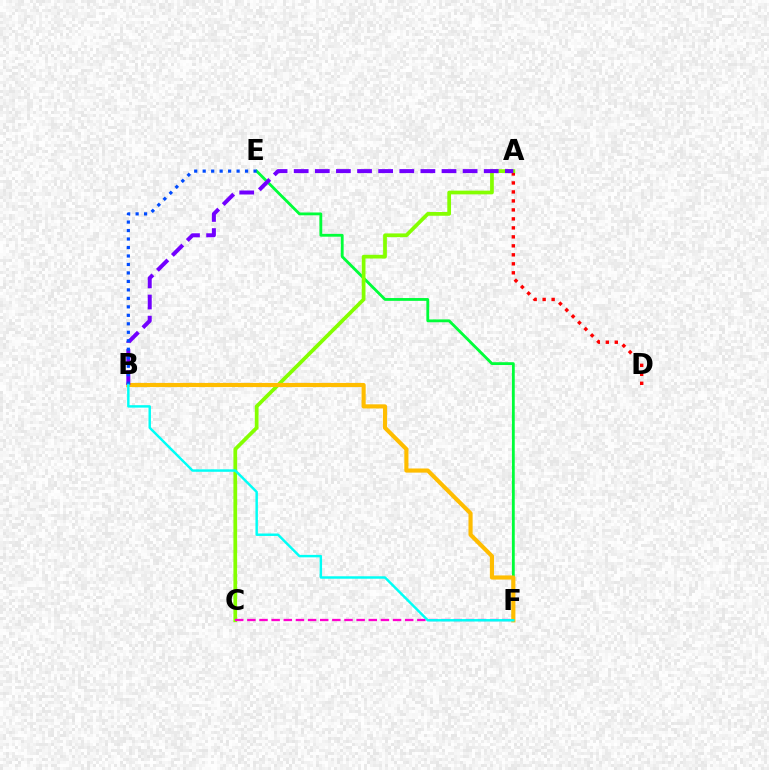{('E', 'F'): [{'color': '#00ff39', 'line_style': 'solid', 'thickness': 2.03}], ('A', 'D'): [{'color': '#ff0000', 'line_style': 'dotted', 'thickness': 2.44}], ('A', 'C'): [{'color': '#84ff00', 'line_style': 'solid', 'thickness': 2.68}], ('B', 'F'): [{'color': '#ffbd00', 'line_style': 'solid', 'thickness': 2.98}, {'color': '#00fff6', 'line_style': 'solid', 'thickness': 1.77}], ('A', 'B'): [{'color': '#7200ff', 'line_style': 'dashed', 'thickness': 2.87}], ('B', 'E'): [{'color': '#004bff', 'line_style': 'dotted', 'thickness': 2.3}], ('C', 'F'): [{'color': '#ff00cf', 'line_style': 'dashed', 'thickness': 1.65}]}